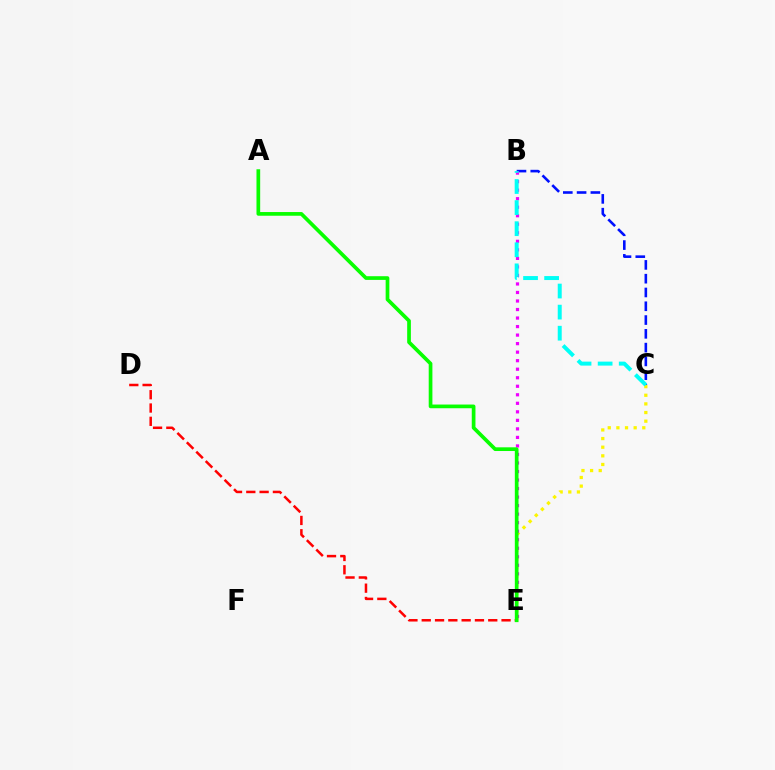{('D', 'E'): [{'color': '#ff0000', 'line_style': 'dashed', 'thickness': 1.81}], ('C', 'E'): [{'color': '#fcf500', 'line_style': 'dotted', 'thickness': 2.35}], ('B', 'C'): [{'color': '#0010ff', 'line_style': 'dashed', 'thickness': 1.87}, {'color': '#00fff6', 'line_style': 'dashed', 'thickness': 2.86}], ('B', 'E'): [{'color': '#ee00ff', 'line_style': 'dotted', 'thickness': 2.32}], ('A', 'E'): [{'color': '#08ff00', 'line_style': 'solid', 'thickness': 2.66}]}